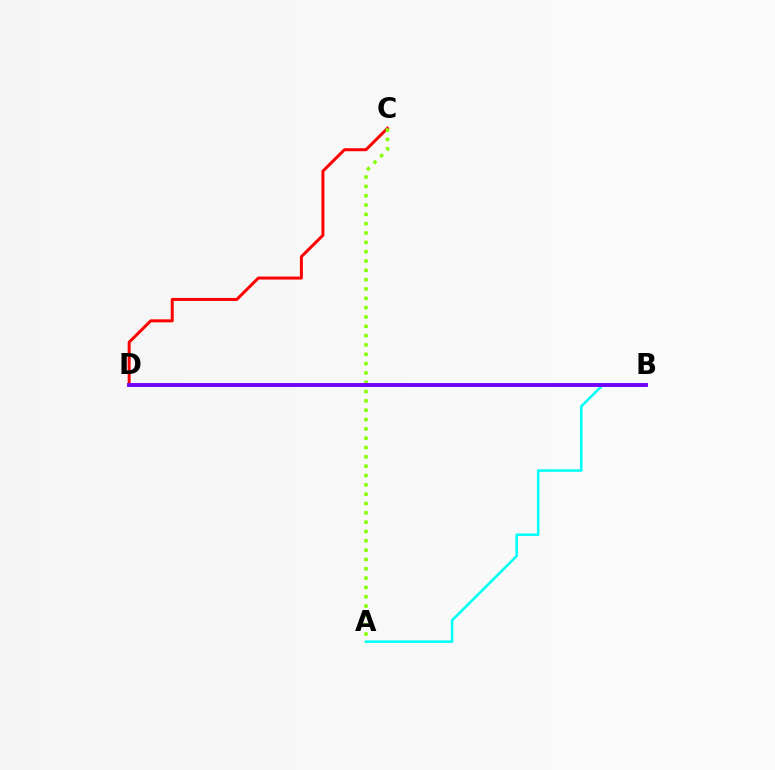{('C', 'D'): [{'color': '#ff0000', 'line_style': 'solid', 'thickness': 2.15}], ('A', 'B'): [{'color': '#00fff6', 'line_style': 'solid', 'thickness': 1.83}], ('A', 'C'): [{'color': '#84ff00', 'line_style': 'dotted', 'thickness': 2.53}], ('B', 'D'): [{'color': '#7200ff', 'line_style': 'solid', 'thickness': 2.8}]}